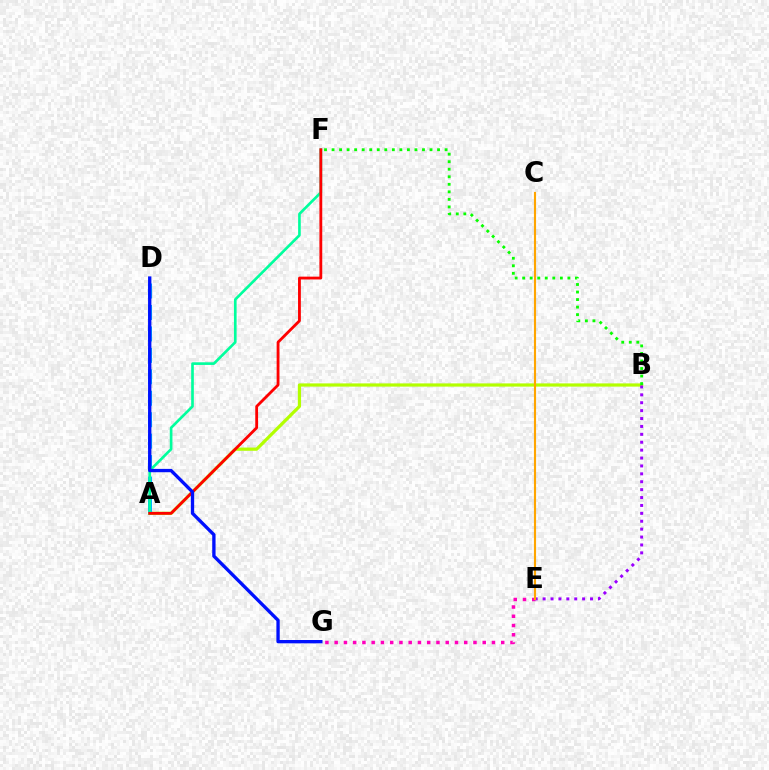{('A', 'B'): [{'color': '#b3ff00', 'line_style': 'solid', 'thickness': 2.31}], ('A', 'D'): [{'color': '#00b5ff', 'line_style': 'dashed', 'thickness': 2.91}], ('A', 'F'): [{'color': '#00ff9d', 'line_style': 'solid', 'thickness': 1.91}, {'color': '#ff0000', 'line_style': 'solid', 'thickness': 2.03}], ('B', 'F'): [{'color': '#08ff00', 'line_style': 'dotted', 'thickness': 2.05}], ('E', 'G'): [{'color': '#ff00bd', 'line_style': 'dotted', 'thickness': 2.51}], ('B', 'E'): [{'color': '#9b00ff', 'line_style': 'dotted', 'thickness': 2.15}], ('D', 'G'): [{'color': '#0010ff', 'line_style': 'solid', 'thickness': 2.4}], ('C', 'E'): [{'color': '#ffa500', 'line_style': 'solid', 'thickness': 1.54}]}